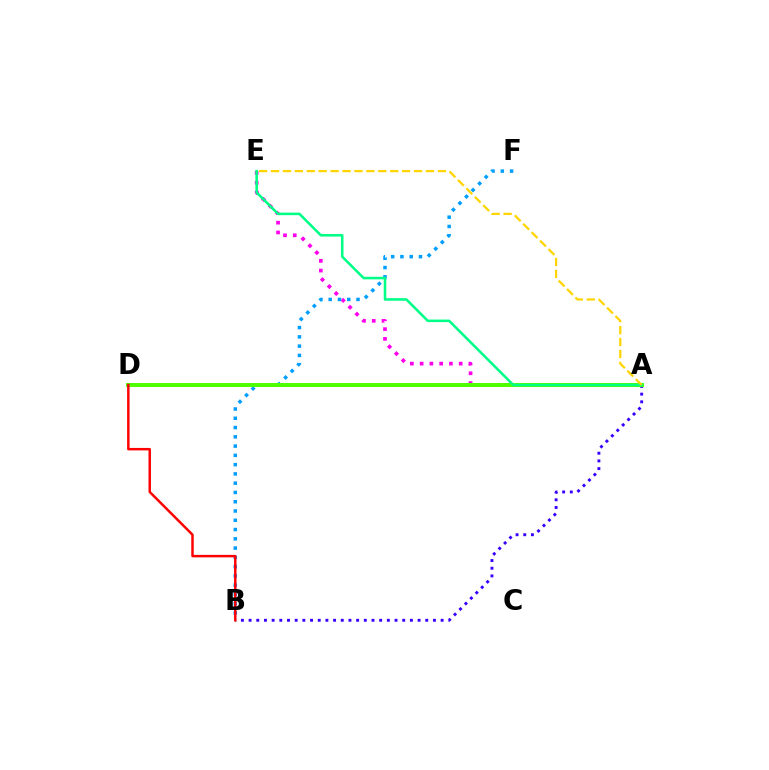{('A', 'E'): [{'color': '#ff00ed', 'line_style': 'dotted', 'thickness': 2.65}, {'color': '#00ff86', 'line_style': 'solid', 'thickness': 1.84}, {'color': '#ffd500', 'line_style': 'dashed', 'thickness': 1.62}], ('B', 'F'): [{'color': '#009eff', 'line_style': 'dotted', 'thickness': 2.52}], ('A', 'B'): [{'color': '#3700ff', 'line_style': 'dotted', 'thickness': 2.09}], ('A', 'D'): [{'color': '#4fff00', 'line_style': 'solid', 'thickness': 2.88}], ('B', 'D'): [{'color': '#ff0000', 'line_style': 'solid', 'thickness': 1.77}]}